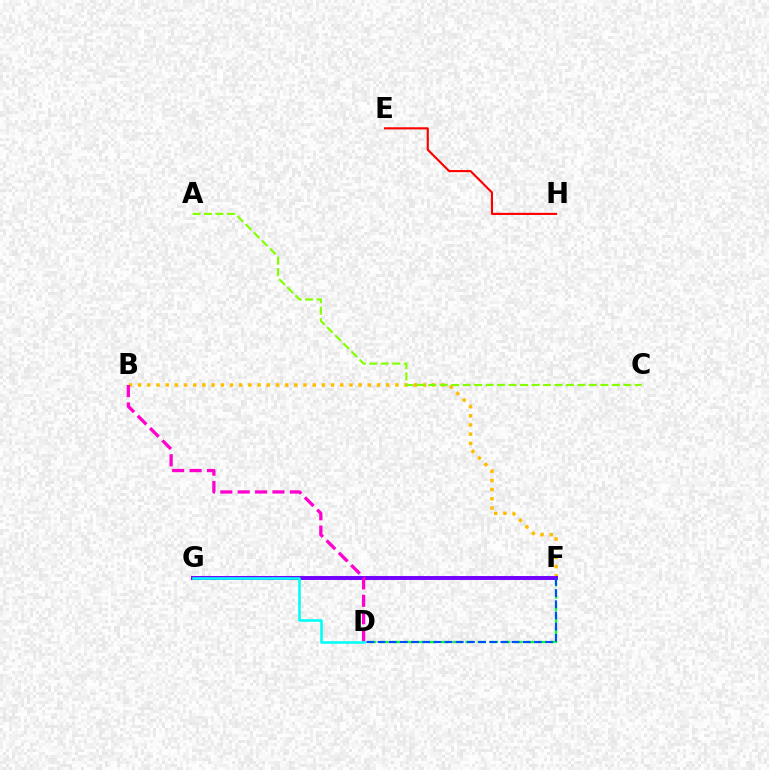{('D', 'F'): [{'color': '#00ff39', 'line_style': 'dashed', 'thickness': 1.65}, {'color': '#004bff', 'line_style': 'dashed', 'thickness': 1.52}], ('B', 'F'): [{'color': '#ffbd00', 'line_style': 'dotted', 'thickness': 2.5}], ('E', 'H'): [{'color': '#ff0000', 'line_style': 'solid', 'thickness': 1.54}], ('F', 'G'): [{'color': '#7200ff', 'line_style': 'solid', 'thickness': 2.83}], ('A', 'C'): [{'color': '#84ff00', 'line_style': 'dashed', 'thickness': 1.56}], ('B', 'D'): [{'color': '#ff00cf', 'line_style': 'dashed', 'thickness': 2.36}], ('D', 'G'): [{'color': '#00fff6', 'line_style': 'solid', 'thickness': 1.85}]}